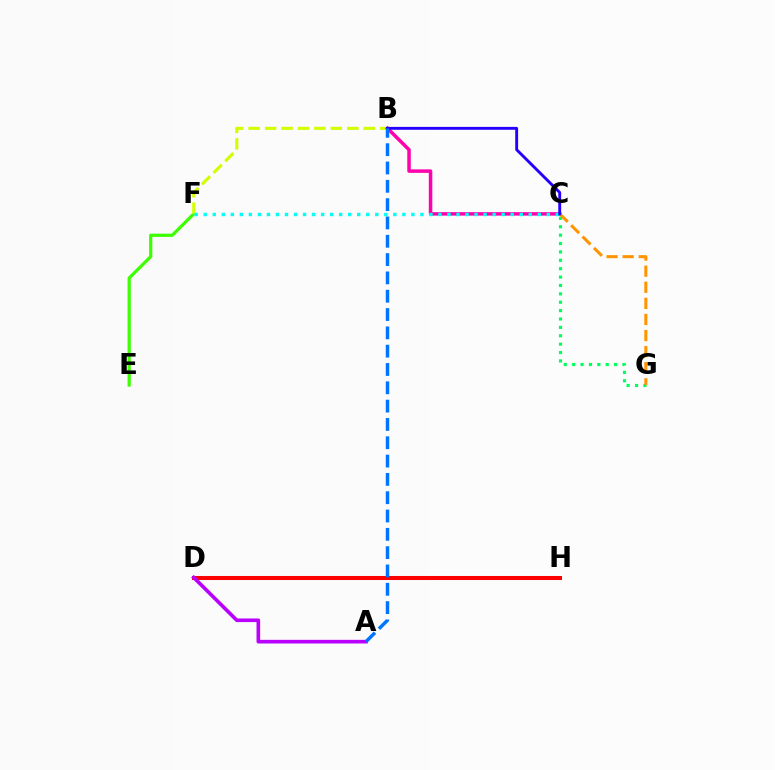{('E', 'F'): [{'color': '#3dff00', 'line_style': 'solid', 'thickness': 2.32}], ('B', 'F'): [{'color': '#d1ff00', 'line_style': 'dashed', 'thickness': 2.23}], ('C', 'G'): [{'color': '#00ff5c', 'line_style': 'dotted', 'thickness': 2.28}, {'color': '#ff9400', 'line_style': 'dashed', 'thickness': 2.19}], ('B', 'C'): [{'color': '#ff00ac', 'line_style': 'solid', 'thickness': 2.51}, {'color': '#2500ff', 'line_style': 'solid', 'thickness': 2.07}], ('D', 'H'): [{'color': '#ff0000', 'line_style': 'solid', 'thickness': 2.91}], ('C', 'F'): [{'color': '#00fff6', 'line_style': 'dotted', 'thickness': 2.45}], ('A', 'D'): [{'color': '#b900ff', 'line_style': 'solid', 'thickness': 2.62}], ('A', 'B'): [{'color': '#0074ff', 'line_style': 'dashed', 'thickness': 2.49}]}